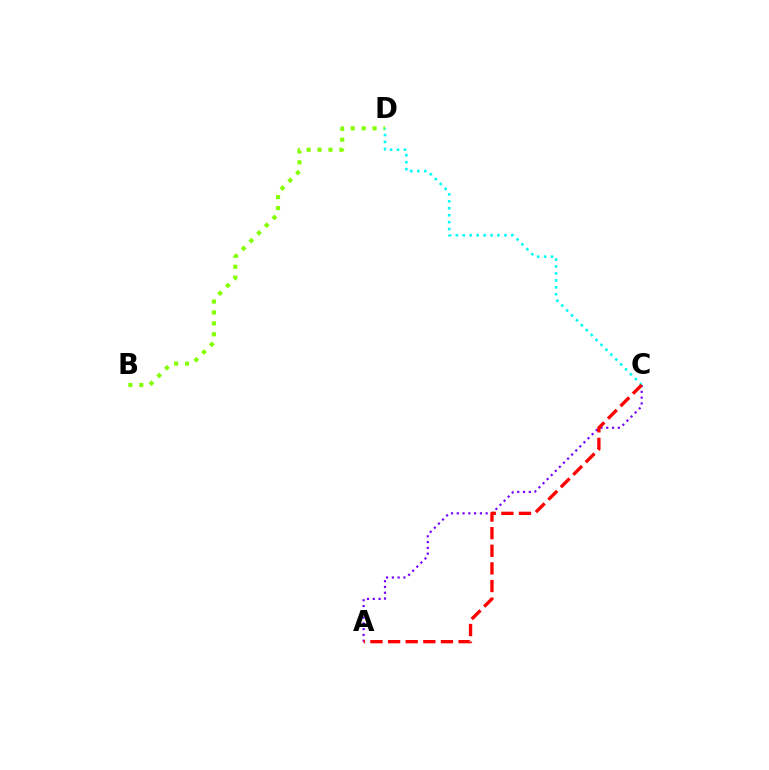{('B', 'D'): [{'color': '#84ff00', 'line_style': 'dotted', 'thickness': 2.97}], ('A', 'C'): [{'color': '#7200ff', 'line_style': 'dotted', 'thickness': 1.57}, {'color': '#ff0000', 'line_style': 'dashed', 'thickness': 2.39}], ('C', 'D'): [{'color': '#00fff6', 'line_style': 'dotted', 'thickness': 1.89}]}